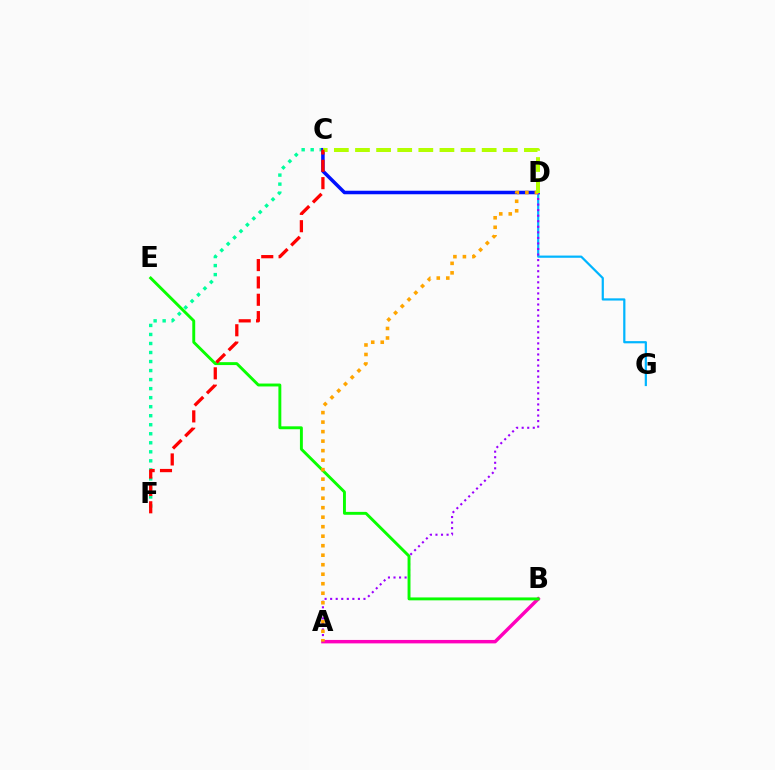{('C', 'F'): [{'color': '#00ff9d', 'line_style': 'dotted', 'thickness': 2.45}, {'color': '#ff0000', 'line_style': 'dashed', 'thickness': 2.36}], ('C', 'D'): [{'color': '#0010ff', 'line_style': 'solid', 'thickness': 2.54}, {'color': '#b3ff00', 'line_style': 'dashed', 'thickness': 2.87}], ('A', 'B'): [{'color': '#ff00bd', 'line_style': 'solid', 'thickness': 2.48}], ('D', 'G'): [{'color': '#00b5ff', 'line_style': 'solid', 'thickness': 1.59}], ('A', 'D'): [{'color': '#9b00ff', 'line_style': 'dotted', 'thickness': 1.51}, {'color': '#ffa500', 'line_style': 'dotted', 'thickness': 2.58}], ('B', 'E'): [{'color': '#08ff00', 'line_style': 'solid', 'thickness': 2.1}]}